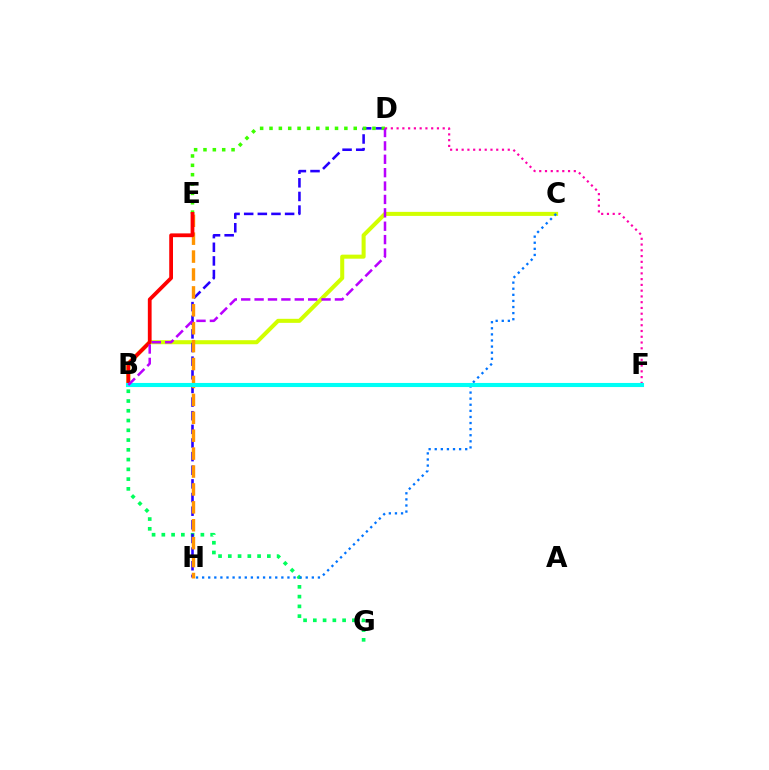{('B', 'C'): [{'color': '#d1ff00', 'line_style': 'solid', 'thickness': 2.91}], ('D', 'F'): [{'color': '#ff00ac', 'line_style': 'dotted', 'thickness': 1.57}], ('B', 'G'): [{'color': '#00ff5c', 'line_style': 'dotted', 'thickness': 2.65}], ('D', 'H'): [{'color': '#2500ff', 'line_style': 'dashed', 'thickness': 1.85}], ('C', 'H'): [{'color': '#0074ff', 'line_style': 'dotted', 'thickness': 1.66}], ('E', 'H'): [{'color': '#ff9400', 'line_style': 'dashed', 'thickness': 2.43}], ('D', 'E'): [{'color': '#3dff00', 'line_style': 'dotted', 'thickness': 2.54}], ('B', 'E'): [{'color': '#ff0000', 'line_style': 'solid', 'thickness': 2.72}], ('B', 'F'): [{'color': '#00fff6', 'line_style': 'solid', 'thickness': 2.95}], ('B', 'D'): [{'color': '#b900ff', 'line_style': 'dashed', 'thickness': 1.82}]}